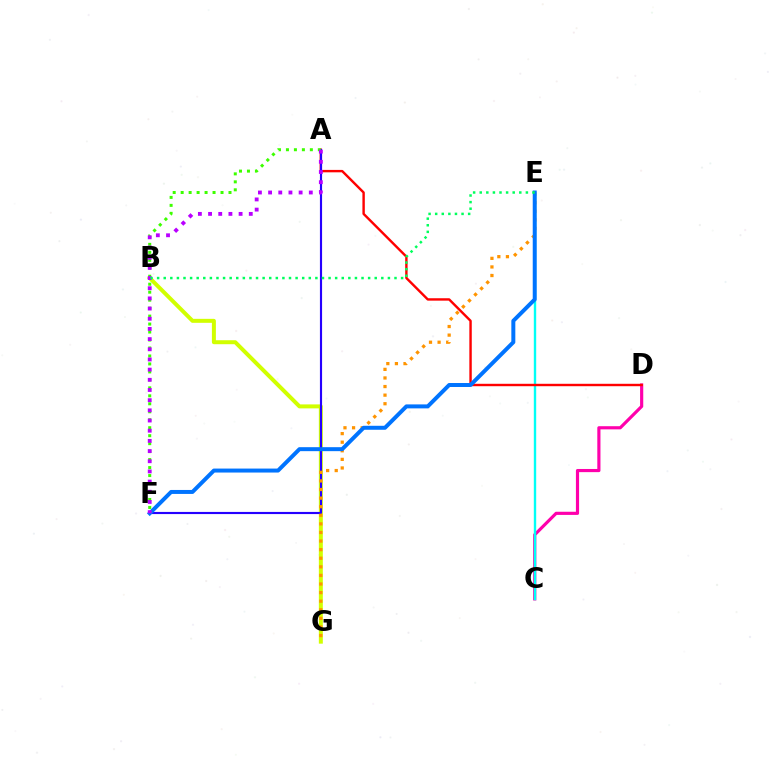{('C', 'D'): [{'color': '#ff00ac', 'line_style': 'solid', 'thickness': 2.28}], ('B', 'G'): [{'color': '#d1ff00', 'line_style': 'solid', 'thickness': 2.87}], ('C', 'E'): [{'color': '#00fff6', 'line_style': 'solid', 'thickness': 1.72}], ('A', 'D'): [{'color': '#ff0000', 'line_style': 'solid', 'thickness': 1.74}], ('A', 'F'): [{'color': '#2500ff', 'line_style': 'solid', 'thickness': 1.55}, {'color': '#3dff00', 'line_style': 'dotted', 'thickness': 2.17}, {'color': '#b900ff', 'line_style': 'dotted', 'thickness': 2.77}], ('E', 'G'): [{'color': '#ff9400', 'line_style': 'dotted', 'thickness': 2.33}], ('E', 'F'): [{'color': '#0074ff', 'line_style': 'solid', 'thickness': 2.86}], ('B', 'E'): [{'color': '#00ff5c', 'line_style': 'dotted', 'thickness': 1.79}]}